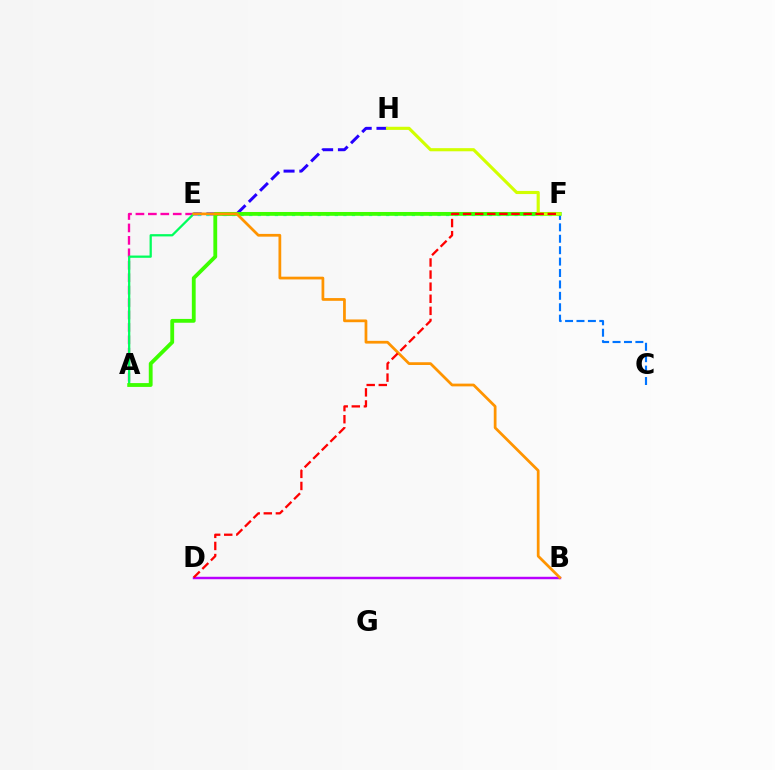{('A', 'E'): [{'color': '#ff00ac', 'line_style': 'dashed', 'thickness': 1.69}, {'color': '#00ff5c', 'line_style': 'solid', 'thickness': 1.63}], ('E', 'H'): [{'color': '#2500ff', 'line_style': 'dashed', 'thickness': 2.15}], ('E', 'F'): [{'color': '#00fff6', 'line_style': 'dotted', 'thickness': 2.33}], ('C', 'F'): [{'color': '#0074ff', 'line_style': 'dashed', 'thickness': 1.55}], ('A', 'F'): [{'color': '#3dff00', 'line_style': 'solid', 'thickness': 2.75}], ('B', 'D'): [{'color': '#b900ff', 'line_style': 'solid', 'thickness': 1.76}], ('B', 'E'): [{'color': '#ff9400', 'line_style': 'solid', 'thickness': 1.98}], ('F', 'H'): [{'color': '#d1ff00', 'line_style': 'solid', 'thickness': 2.25}], ('D', 'F'): [{'color': '#ff0000', 'line_style': 'dashed', 'thickness': 1.64}]}